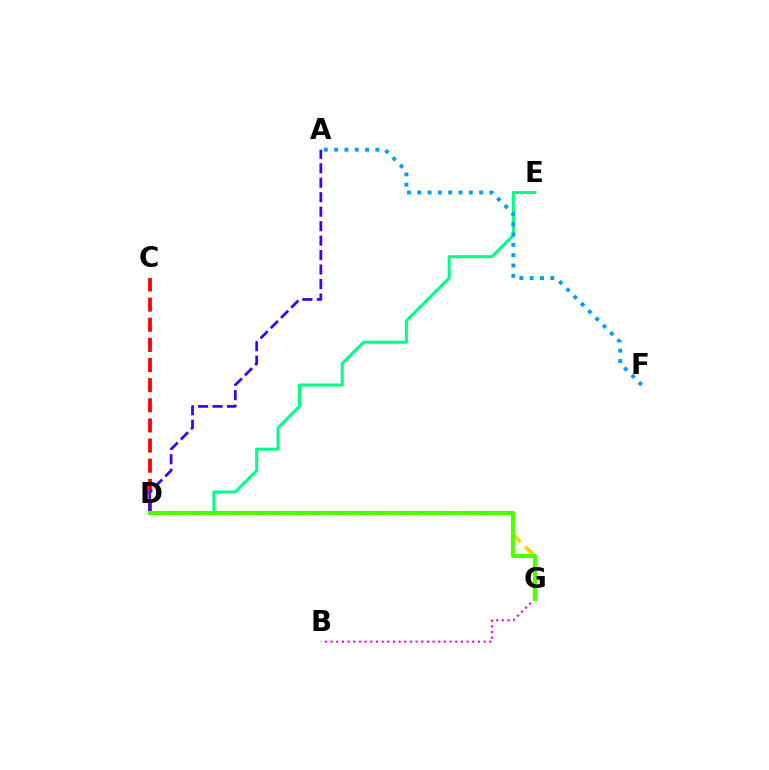{('D', 'G'): [{'color': '#ffd500', 'line_style': 'dashed', 'thickness': 2.84}, {'color': '#4fff00', 'line_style': 'solid', 'thickness': 2.94}], ('D', 'E'): [{'color': '#00ff86', 'line_style': 'solid', 'thickness': 2.2}], ('C', 'D'): [{'color': '#ff0000', 'line_style': 'dashed', 'thickness': 2.74}], ('A', 'F'): [{'color': '#009eff', 'line_style': 'dotted', 'thickness': 2.8}], ('B', 'G'): [{'color': '#ff00ed', 'line_style': 'dotted', 'thickness': 1.54}], ('A', 'D'): [{'color': '#3700ff', 'line_style': 'dashed', 'thickness': 1.97}]}